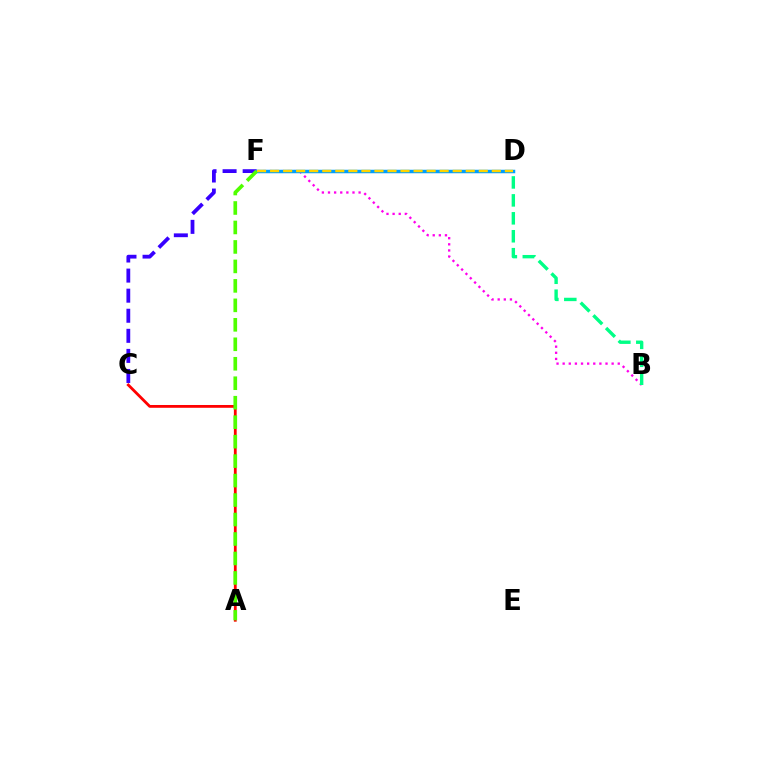{('B', 'F'): [{'color': '#ff00ed', 'line_style': 'dotted', 'thickness': 1.66}], ('A', 'C'): [{'color': '#ff0000', 'line_style': 'solid', 'thickness': 2.01}], ('B', 'D'): [{'color': '#00ff86', 'line_style': 'dashed', 'thickness': 2.44}], ('C', 'F'): [{'color': '#3700ff', 'line_style': 'dashed', 'thickness': 2.73}], ('D', 'F'): [{'color': '#009eff', 'line_style': 'solid', 'thickness': 2.51}, {'color': '#ffd500', 'line_style': 'dashed', 'thickness': 1.77}], ('A', 'F'): [{'color': '#4fff00', 'line_style': 'dashed', 'thickness': 2.65}]}